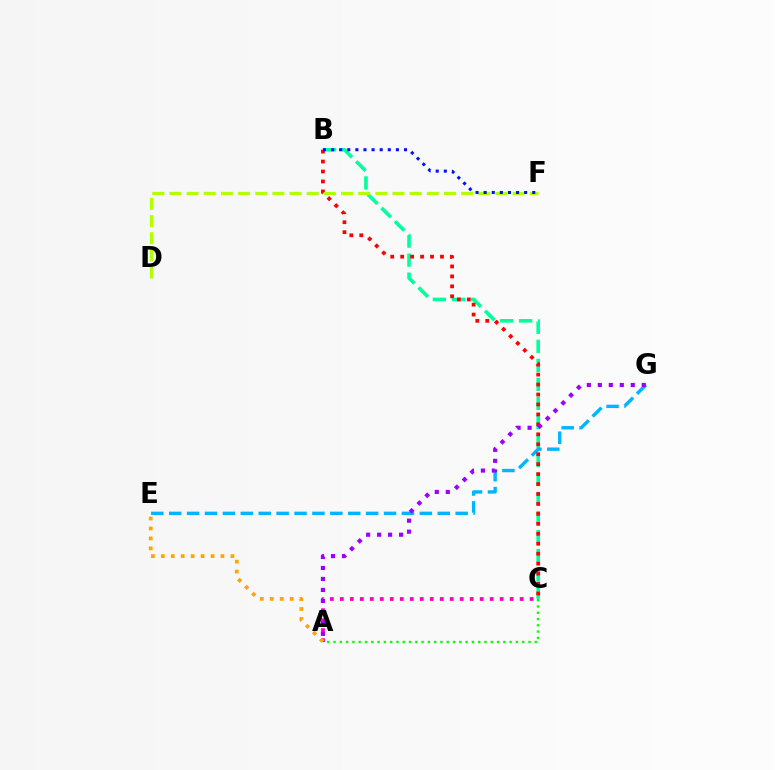{('B', 'C'): [{'color': '#00ff9d', 'line_style': 'dashed', 'thickness': 2.58}, {'color': '#ff0000', 'line_style': 'dotted', 'thickness': 2.7}], ('E', 'G'): [{'color': '#00b5ff', 'line_style': 'dashed', 'thickness': 2.43}], ('A', 'C'): [{'color': '#ff00bd', 'line_style': 'dotted', 'thickness': 2.71}, {'color': '#08ff00', 'line_style': 'dotted', 'thickness': 1.71}], ('D', 'F'): [{'color': '#b3ff00', 'line_style': 'dashed', 'thickness': 2.33}], ('B', 'F'): [{'color': '#0010ff', 'line_style': 'dotted', 'thickness': 2.2}], ('A', 'E'): [{'color': '#ffa500', 'line_style': 'dotted', 'thickness': 2.7}], ('A', 'G'): [{'color': '#9b00ff', 'line_style': 'dotted', 'thickness': 2.98}]}